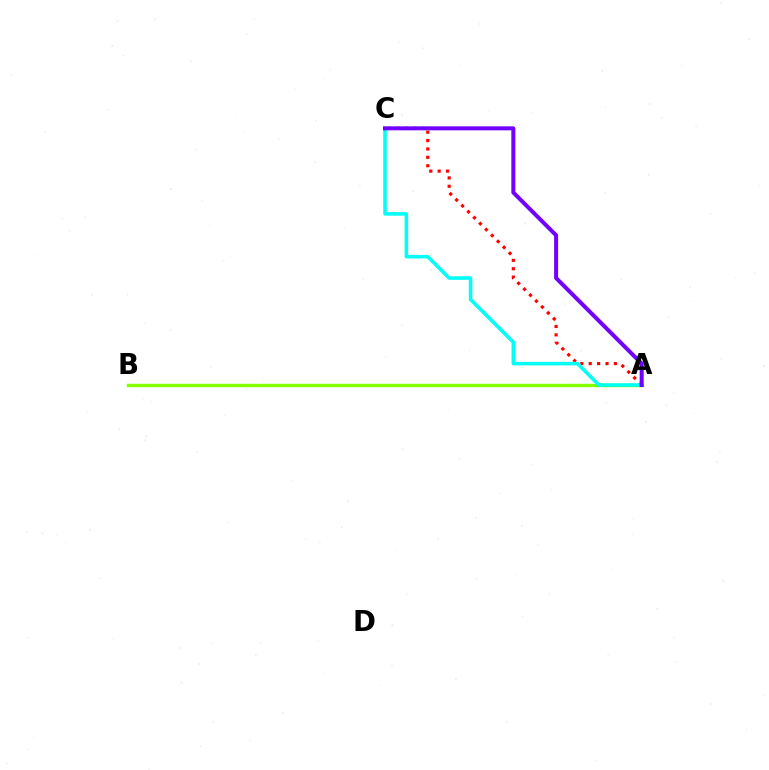{('A', 'B'): [{'color': '#84ff00', 'line_style': 'solid', 'thickness': 2.45}], ('A', 'C'): [{'color': '#ff0000', 'line_style': 'dotted', 'thickness': 2.28}, {'color': '#00fff6', 'line_style': 'solid', 'thickness': 2.56}, {'color': '#7200ff', 'line_style': 'solid', 'thickness': 2.89}]}